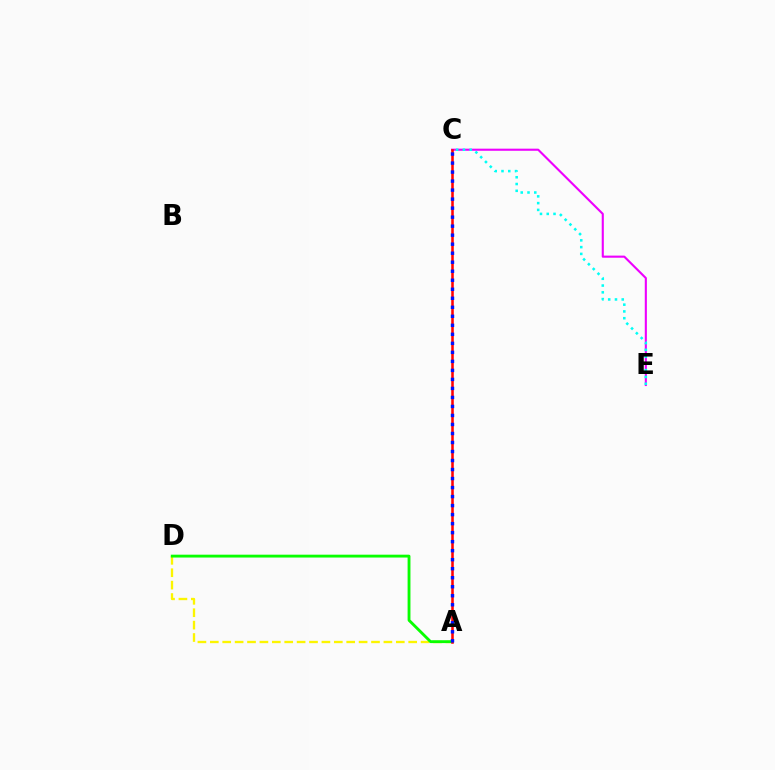{('C', 'E'): [{'color': '#ee00ff', 'line_style': 'solid', 'thickness': 1.52}, {'color': '#00fff6', 'line_style': 'dotted', 'thickness': 1.84}], ('A', 'D'): [{'color': '#fcf500', 'line_style': 'dashed', 'thickness': 1.68}, {'color': '#08ff00', 'line_style': 'solid', 'thickness': 2.05}], ('A', 'C'): [{'color': '#ff0000', 'line_style': 'solid', 'thickness': 1.83}, {'color': '#0010ff', 'line_style': 'dotted', 'thickness': 2.45}]}